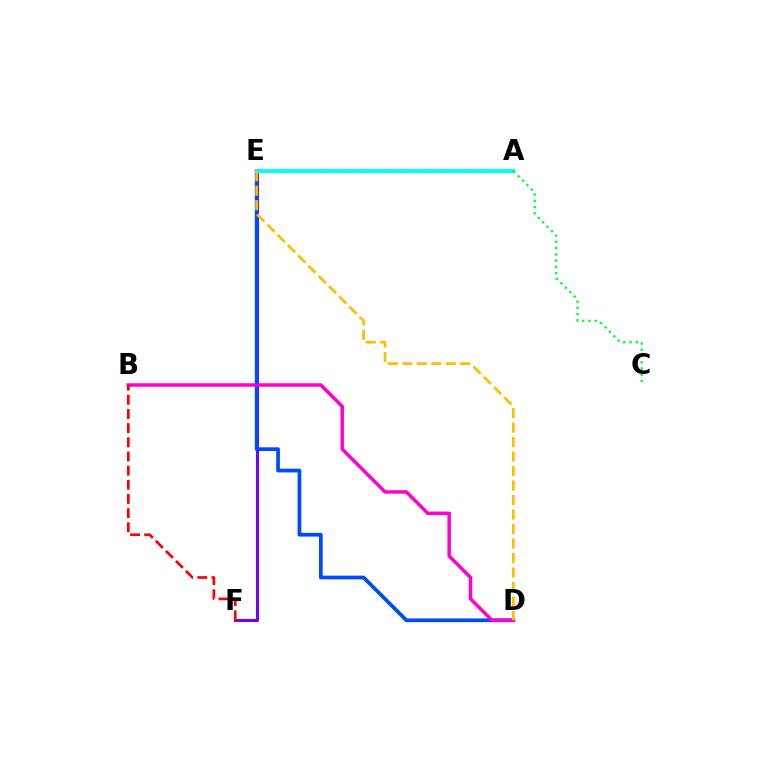{('E', 'F'): [{'color': '#7200ff', 'line_style': 'solid', 'thickness': 2.21}], ('A', 'E'): [{'color': '#84ff00', 'line_style': 'dashed', 'thickness': 2.74}, {'color': '#00fff6', 'line_style': 'solid', 'thickness': 2.76}], ('D', 'E'): [{'color': '#004bff', 'line_style': 'solid', 'thickness': 2.68}, {'color': '#ffbd00', 'line_style': 'dashed', 'thickness': 1.97}], ('B', 'D'): [{'color': '#ff00cf', 'line_style': 'solid', 'thickness': 2.51}], ('B', 'F'): [{'color': '#ff0000', 'line_style': 'dashed', 'thickness': 1.92}], ('A', 'C'): [{'color': '#00ff39', 'line_style': 'dotted', 'thickness': 1.69}]}